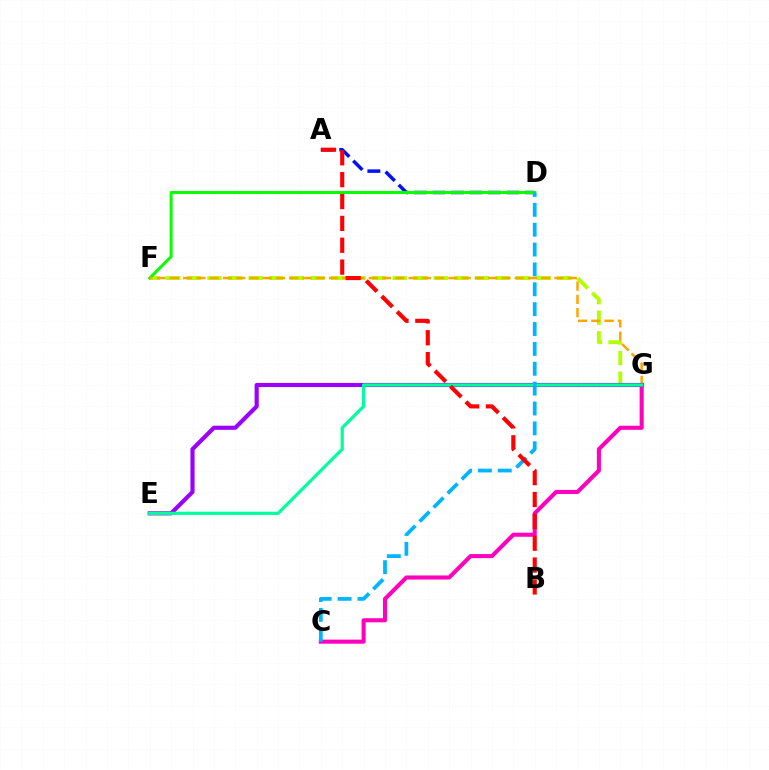{('A', 'D'): [{'color': '#0010ff', 'line_style': 'dashed', 'thickness': 2.51}], ('C', 'G'): [{'color': '#ff00bd', 'line_style': 'solid', 'thickness': 2.93}], ('F', 'G'): [{'color': '#b3ff00', 'line_style': 'dashed', 'thickness': 2.8}, {'color': '#ffa500', 'line_style': 'dashed', 'thickness': 1.8}], ('D', 'F'): [{'color': '#08ff00', 'line_style': 'solid', 'thickness': 2.14}], ('E', 'G'): [{'color': '#9b00ff', 'line_style': 'solid', 'thickness': 2.98}, {'color': '#00ff9d', 'line_style': 'solid', 'thickness': 2.32}], ('C', 'D'): [{'color': '#00b5ff', 'line_style': 'dashed', 'thickness': 2.7}], ('A', 'B'): [{'color': '#ff0000', 'line_style': 'dashed', 'thickness': 2.97}]}